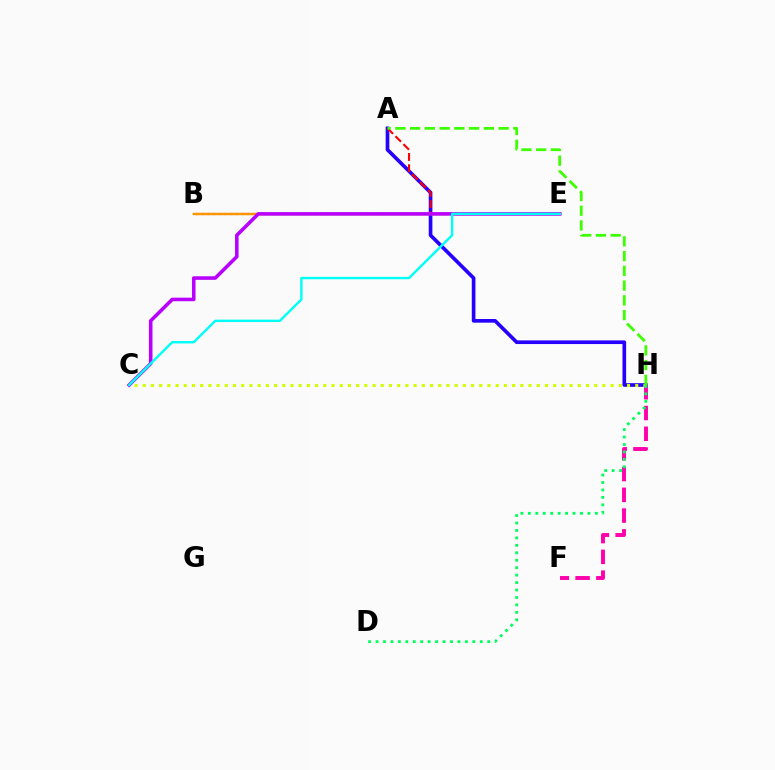{('A', 'H'): [{'color': '#2500ff', 'line_style': 'solid', 'thickness': 2.63}, {'color': '#3dff00', 'line_style': 'dashed', 'thickness': 2.0}], ('B', 'E'): [{'color': '#0074ff', 'line_style': 'dotted', 'thickness': 1.54}, {'color': '#ff9400', 'line_style': 'solid', 'thickness': 1.78}], ('F', 'H'): [{'color': '#ff00ac', 'line_style': 'dashed', 'thickness': 2.82}], ('A', 'E'): [{'color': '#ff0000', 'line_style': 'dashed', 'thickness': 1.52}], ('C', 'E'): [{'color': '#b900ff', 'line_style': 'solid', 'thickness': 2.56}, {'color': '#00fff6', 'line_style': 'solid', 'thickness': 1.73}], ('C', 'H'): [{'color': '#d1ff00', 'line_style': 'dotted', 'thickness': 2.23}], ('D', 'H'): [{'color': '#00ff5c', 'line_style': 'dotted', 'thickness': 2.02}]}